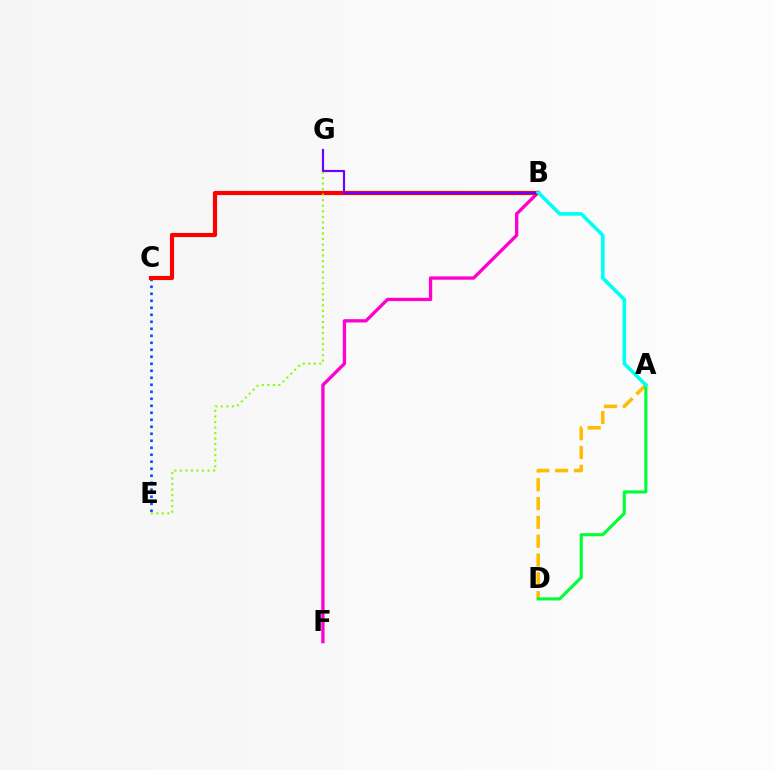{('C', 'E'): [{'color': '#004bff', 'line_style': 'dotted', 'thickness': 1.9}], ('B', 'F'): [{'color': '#ff00cf', 'line_style': 'solid', 'thickness': 2.38}], ('A', 'D'): [{'color': '#ffbd00', 'line_style': 'dashed', 'thickness': 2.56}, {'color': '#00ff39', 'line_style': 'solid', 'thickness': 2.24}], ('B', 'C'): [{'color': '#ff0000', 'line_style': 'solid', 'thickness': 2.98}], ('E', 'G'): [{'color': '#84ff00', 'line_style': 'dotted', 'thickness': 1.5}], ('B', 'G'): [{'color': '#7200ff', 'line_style': 'solid', 'thickness': 1.58}], ('A', 'B'): [{'color': '#00fff6', 'line_style': 'solid', 'thickness': 2.6}]}